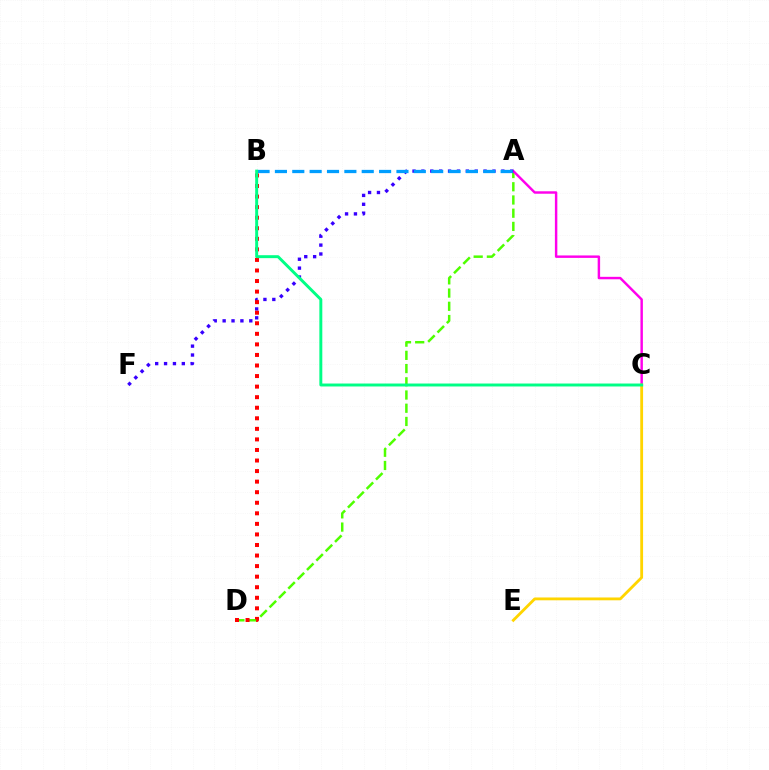{('A', 'D'): [{'color': '#4fff00', 'line_style': 'dashed', 'thickness': 1.8}], ('A', 'C'): [{'color': '#ff00ed', 'line_style': 'solid', 'thickness': 1.76}], ('A', 'F'): [{'color': '#3700ff', 'line_style': 'dotted', 'thickness': 2.41}], ('B', 'D'): [{'color': '#ff0000', 'line_style': 'dotted', 'thickness': 2.87}], ('A', 'B'): [{'color': '#009eff', 'line_style': 'dashed', 'thickness': 2.36}], ('C', 'E'): [{'color': '#ffd500', 'line_style': 'solid', 'thickness': 2.03}], ('B', 'C'): [{'color': '#00ff86', 'line_style': 'solid', 'thickness': 2.12}]}